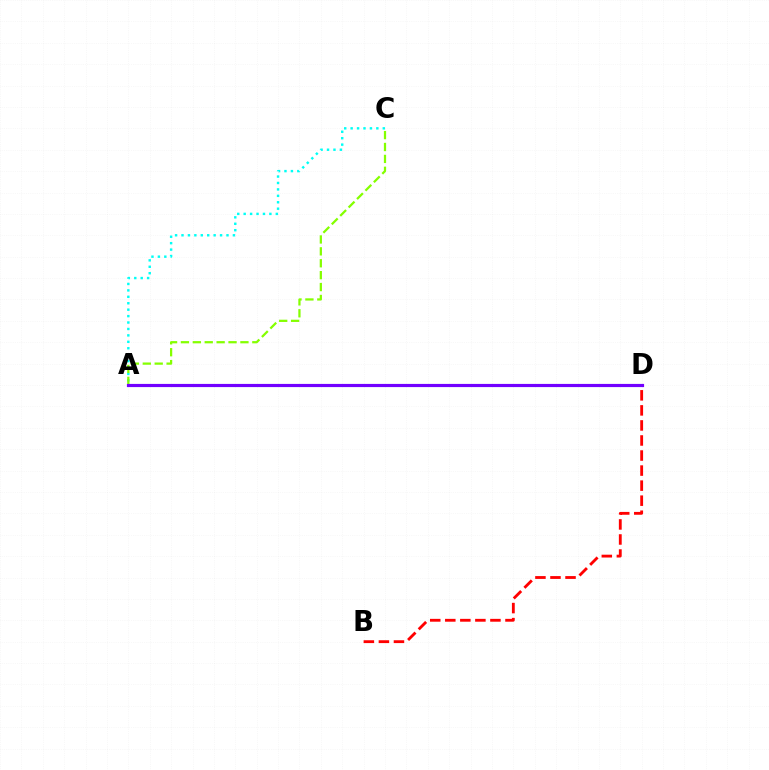{('A', 'C'): [{'color': '#00fff6', 'line_style': 'dotted', 'thickness': 1.75}, {'color': '#84ff00', 'line_style': 'dashed', 'thickness': 1.62}], ('B', 'D'): [{'color': '#ff0000', 'line_style': 'dashed', 'thickness': 2.04}], ('A', 'D'): [{'color': '#7200ff', 'line_style': 'solid', 'thickness': 2.28}]}